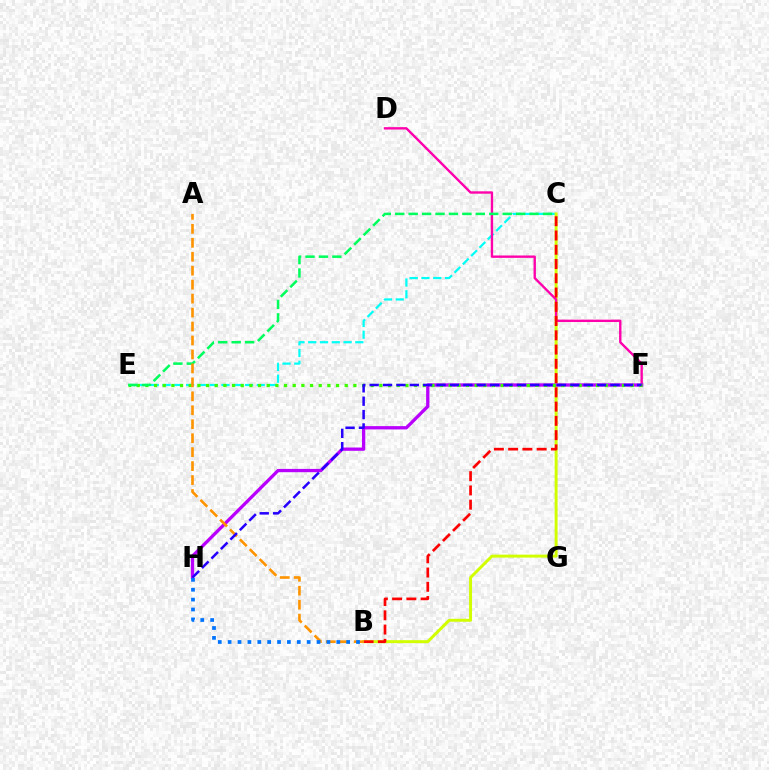{('C', 'E'): [{'color': '#00fff6', 'line_style': 'dashed', 'thickness': 1.6}, {'color': '#00ff5c', 'line_style': 'dashed', 'thickness': 1.82}], ('B', 'C'): [{'color': '#d1ff00', 'line_style': 'solid', 'thickness': 2.14}, {'color': '#ff0000', 'line_style': 'dashed', 'thickness': 1.94}], ('D', 'F'): [{'color': '#ff00ac', 'line_style': 'solid', 'thickness': 1.71}], ('F', 'H'): [{'color': '#b900ff', 'line_style': 'solid', 'thickness': 2.37}, {'color': '#2500ff', 'line_style': 'dashed', 'thickness': 1.82}], ('E', 'F'): [{'color': '#3dff00', 'line_style': 'dotted', 'thickness': 2.35}], ('A', 'B'): [{'color': '#ff9400', 'line_style': 'dashed', 'thickness': 1.9}], ('B', 'H'): [{'color': '#0074ff', 'line_style': 'dotted', 'thickness': 2.68}]}